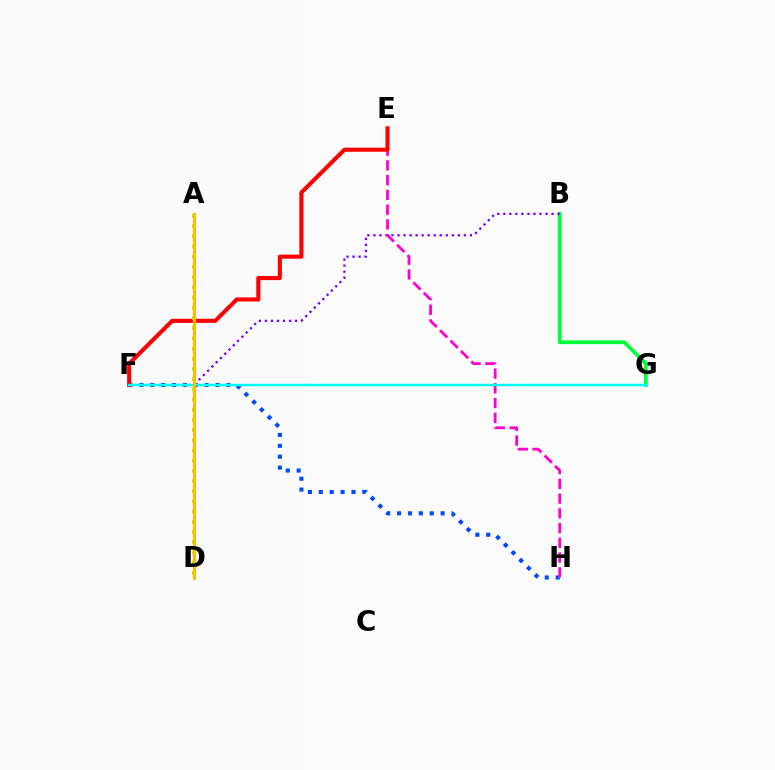{('B', 'G'): [{'color': '#00ff39', 'line_style': 'solid', 'thickness': 2.68}], ('B', 'F'): [{'color': '#7200ff', 'line_style': 'dotted', 'thickness': 1.64}], ('F', 'H'): [{'color': '#004bff', 'line_style': 'dotted', 'thickness': 2.96}], ('E', 'H'): [{'color': '#ff00cf', 'line_style': 'dashed', 'thickness': 2.0}], ('E', 'F'): [{'color': '#ff0000', 'line_style': 'solid', 'thickness': 2.94}], ('F', 'G'): [{'color': '#00fff6', 'line_style': 'solid', 'thickness': 1.76}], ('A', 'D'): [{'color': '#84ff00', 'line_style': 'dotted', 'thickness': 2.77}, {'color': '#ffbd00', 'line_style': 'solid', 'thickness': 2.28}]}